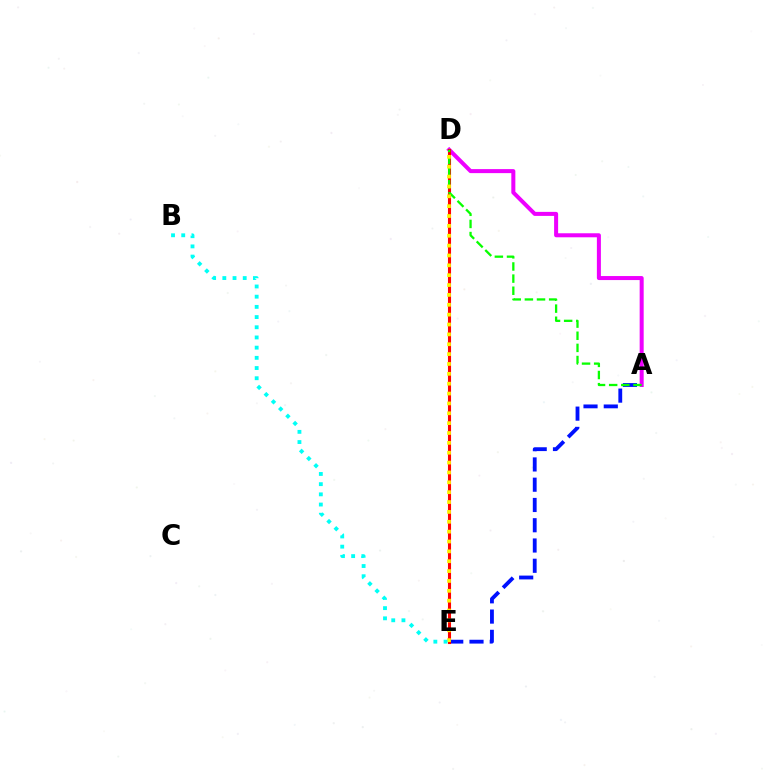{('A', 'E'): [{'color': '#0010ff', 'line_style': 'dashed', 'thickness': 2.75}], ('A', 'D'): [{'color': '#ee00ff', 'line_style': 'solid', 'thickness': 2.89}, {'color': '#08ff00', 'line_style': 'dashed', 'thickness': 1.65}], ('D', 'E'): [{'color': '#ff0000', 'line_style': 'solid', 'thickness': 2.22}, {'color': '#fcf500', 'line_style': 'dotted', 'thickness': 2.68}], ('B', 'E'): [{'color': '#00fff6', 'line_style': 'dotted', 'thickness': 2.77}]}